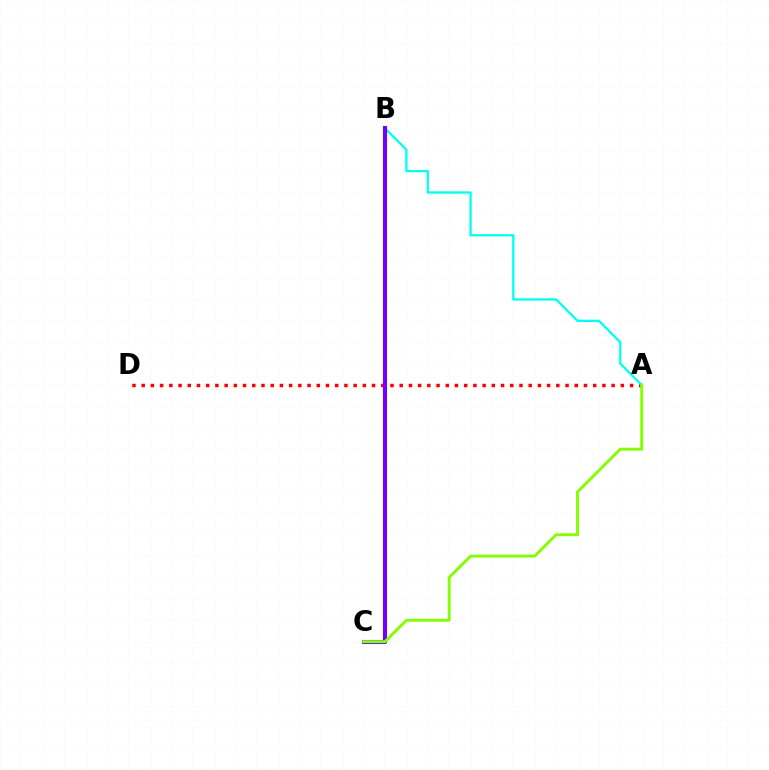{('A', 'D'): [{'color': '#ff0000', 'line_style': 'dotted', 'thickness': 2.5}], ('A', 'B'): [{'color': '#00fff6', 'line_style': 'solid', 'thickness': 1.65}], ('B', 'C'): [{'color': '#7200ff', 'line_style': 'solid', 'thickness': 2.95}], ('A', 'C'): [{'color': '#84ff00', 'line_style': 'solid', 'thickness': 2.1}]}